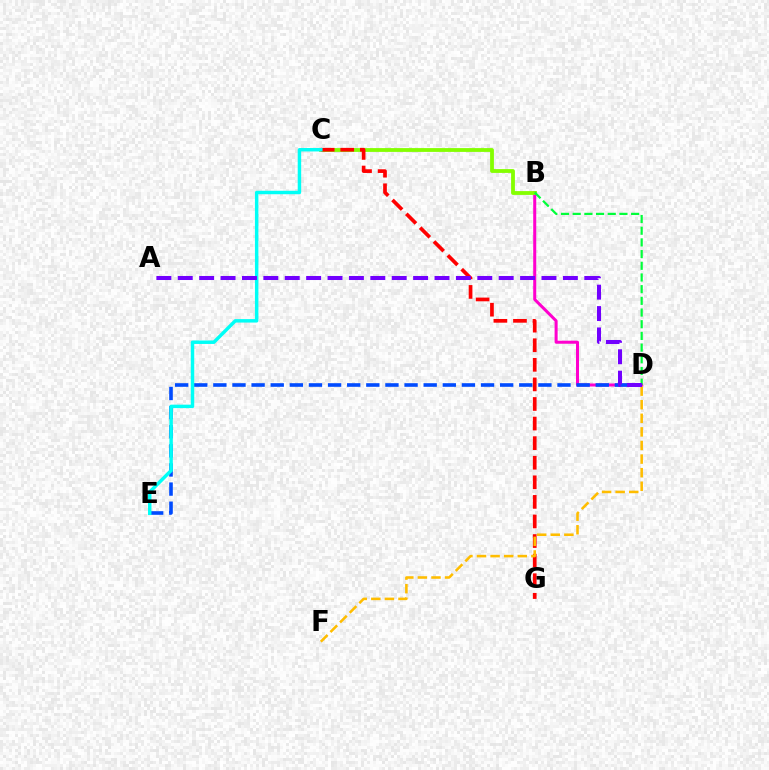{('B', 'D'): [{'color': '#ff00cf', 'line_style': 'solid', 'thickness': 2.18}, {'color': '#00ff39', 'line_style': 'dashed', 'thickness': 1.59}], ('B', 'C'): [{'color': '#84ff00', 'line_style': 'solid', 'thickness': 2.74}], ('D', 'E'): [{'color': '#004bff', 'line_style': 'dashed', 'thickness': 2.6}], ('C', 'G'): [{'color': '#ff0000', 'line_style': 'dashed', 'thickness': 2.66}], ('C', 'E'): [{'color': '#00fff6', 'line_style': 'solid', 'thickness': 2.49}], ('D', 'F'): [{'color': '#ffbd00', 'line_style': 'dashed', 'thickness': 1.85}], ('A', 'D'): [{'color': '#7200ff', 'line_style': 'dashed', 'thickness': 2.91}]}